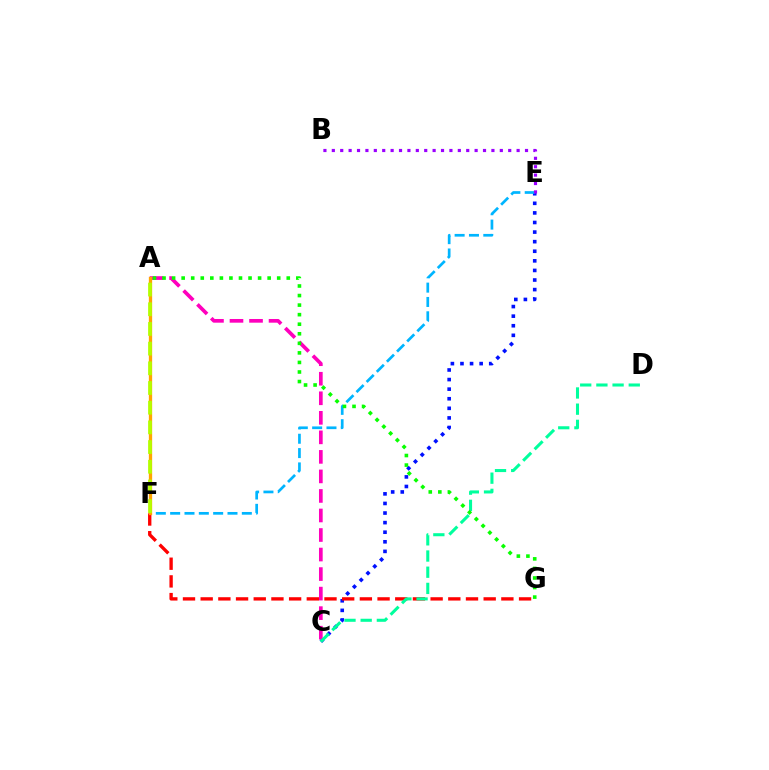{('C', 'E'): [{'color': '#0010ff', 'line_style': 'dotted', 'thickness': 2.6}], ('A', 'C'): [{'color': '#ff00bd', 'line_style': 'dashed', 'thickness': 2.65}], ('E', 'F'): [{'color': '#00b5ff', 'line_style': 'dashed', 'thickness': 1.95}], ('F', 'G'): [{'color': '#ff0000', 'line_style': 'dashed', 'thickness': 2.4}], ('C', 'D'): [{'color': '#00ff9d', 'line_style': 'dashed', 'thickness': 2.2}], ('A', 'G'): [{'color': '#08ff00', 'line_style': 'dotted', 'thickness': 2.6}], ('A', 'F'): [{'color': '#ffa500', 'line_style': 'solid', 'thickness': 2.37}, {'color': '#b3ff00', 'line_style': 'dashed', 'thickness': 2.67}], ('B', 'E'): [{'color': '#9b00ff', 'line_style': 'dotted', 'thickness': 2.28}]}